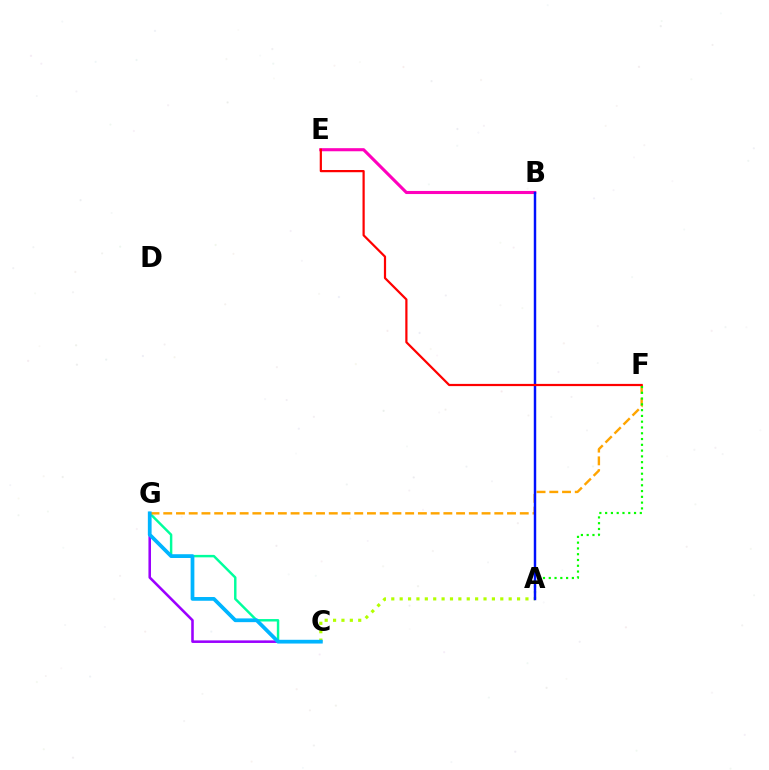{('C', 'G'): [{'color': '#00ff9d', 'line_style': 'solid', 'thickness': 1.76}, {'color': '#9b00ff', 'line_style': 'solid', 'thickness': 1.85}, {'color': '#00b5ff', 'line_style': 'solid', 'thickness': 2.7}], ('F', 'G'): [{'color': '#ffa500', 'line_style': 'dashed', 'thickness': 1.73}], ('A', 'F'): [{'color': '#08ff00', 'line_style': 'dotted', 'thickness': 1.57}], ('A', 'C'): [{'color': '#b3ff00', 'line_style': 'dotted', 'thickness': 2.28}], ('B', 'E'): [{'color': '#ff00bd', 'line_style': 'solid', 'thickness': 2.23}], ('A', 'B'): [{'color': '#0010ff', 'line_style': 'solid', 'thickness': 1.77}], ('E', 'F'): [{'color': '#ff0000', 'line_style': 'solid', 'thickness': 1.59}]}